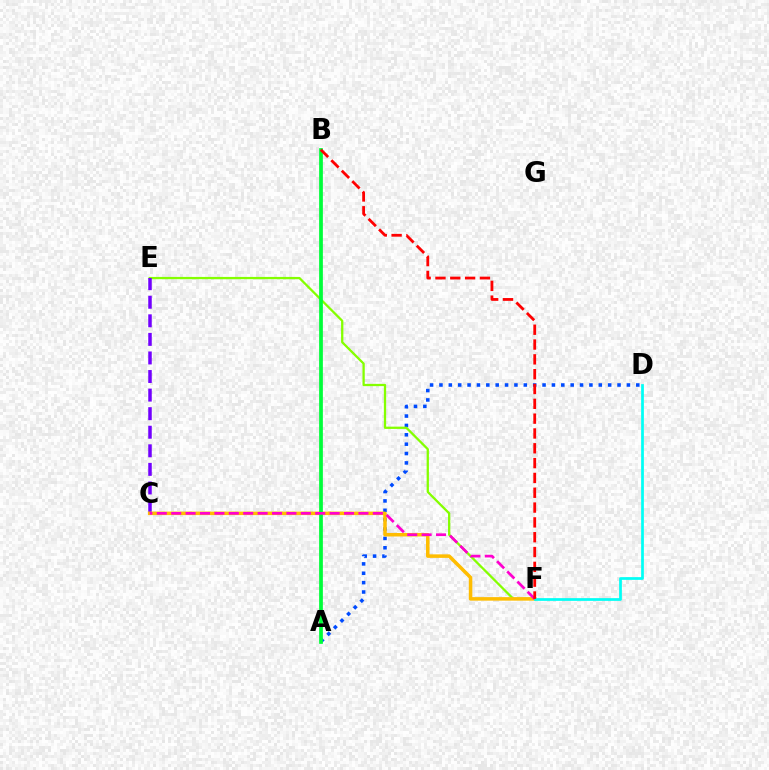{('A', 'D'): [{'color': '#004bff', 'line_style': 'dotted', 'thickness': 2.55}], ('E', 'F'): [{'color': '#84ff00', 'line_style': 'solid', 'thickness': 1.64}], ('C', 'E'): [{'color': '#7200ff', 'line_style': 'dashed', 'thickness': 2.52}], ('C', 'F'): [{'color': '#ffbd00', 'line_style': 'solid', 'thickness': 2.53}, {'color': '#ff00cf', 'line_style': 'dashed', 'thickness': 1.96}], ('D', 'F'): [{'color': '#00fff6', 'line_style': 'solid', 'thickness': 1.96}], ('A', 'B'): [{'color': '#00ff39', 'line_style': 'solid', 'thickness': 2.69}], ('B', 'F'): [{'color': '#ff0000', 'line_style': 'dashed', 'thickness': 2.01}]}